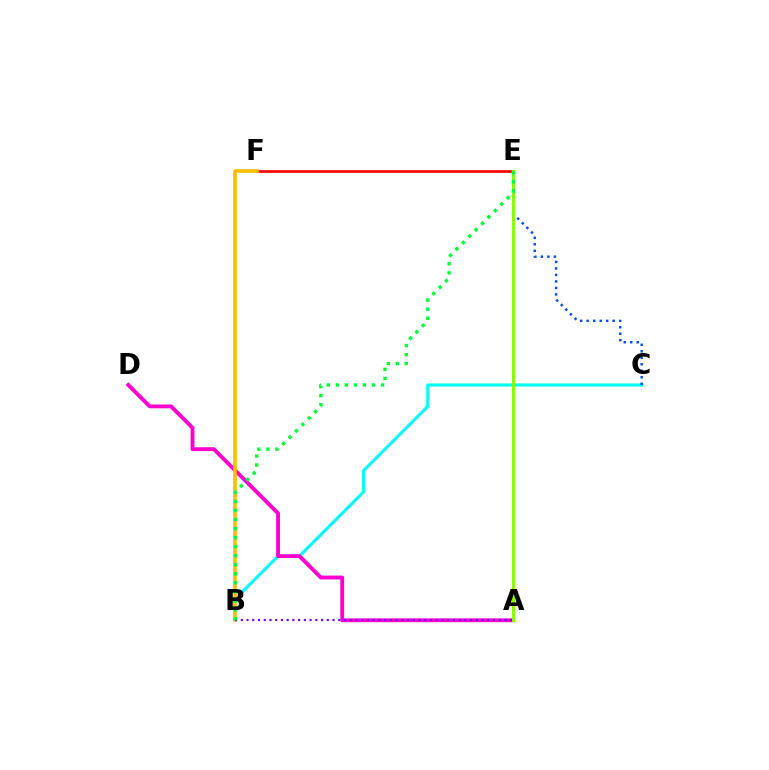{('B', 'C'): [{'color': '#00fff6', 'line_style': 'solid', 'thickness': 2.25}], ('A', 'D'): [{'color': '#ff00cf', 'line_style': 'solid', 'thickness': 2.77}], ('E', 'F'): [{'color': '#ff0000', 'line_style': 'solid', 'thickness': 1.91}], ('B', 'F'): [{'color': '#ffbd00', 'line_style': 'solid', 'thickness': 2.6}], ('C', 'E'): [{'color': '#004bff', 'line_style': 'dotted', 'thickness': 1.76}], ('A', 'B'): [{'color': '#7200ff', 'line_style': 'dotted', 'thickness': 1.56}], ('A', 'E'): [{'color': '#84ff00', 'line_style': 'solid', 'thickness': 2.12}], ('B', 'E'): [{'color': '#00ff39', 'line_style': 'dotted', 'thickness': 2.46}]}